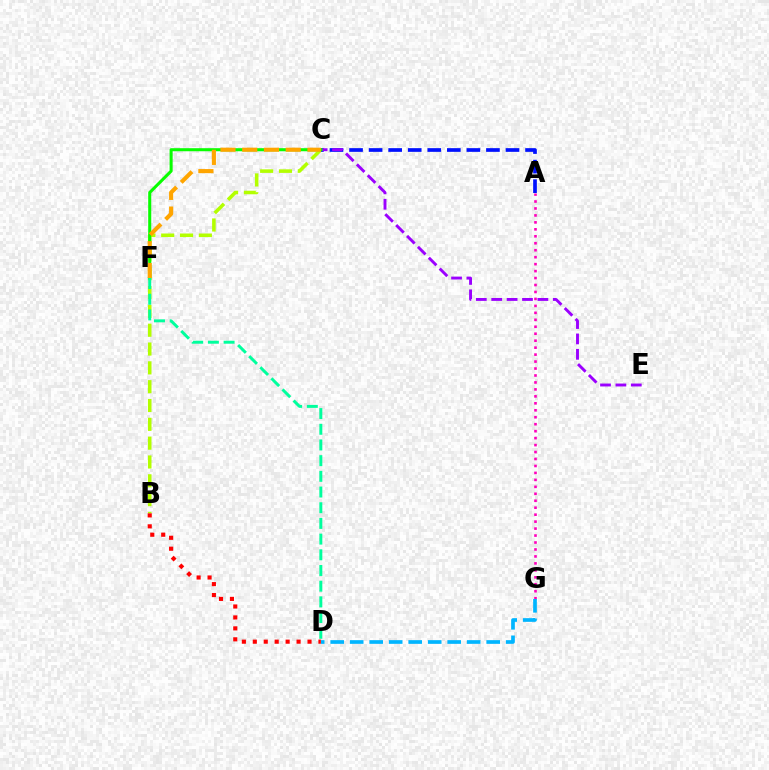{('B', 'C'): [{'color': '#b3ff00', 'line_style': 'dashed', 'thickness': 2.56}], ('B', 'D'): [{'color': '#ff0000', 'line_style': 'dotted', 'thickness': 2.97}], ('A', 'C'): [{'color': '#0010ff', 'line_style': 'dashed', 'thickness': 2.66}], ('C', 'E'): [{'color': '#9b00ff', 'line_style': 'dashed', 'thickness': 2.09}], ('C', 'F'): [{'color': '#08ff00', 'line_style': 'solid', 'thickness': 2.2}, {'color': '#ffa500', 'line_style': 'dashed', 'thickness': 2.95}], ('A', 'G'): [{'color': '#ff00bd', 'line_style': 'dotted', 'thickness': 1.89}], ('D', 'G'): [{'color': '#00b5ff', 'line_style': 'dashed', 'thickness': 2.65}], ('D', 'F'): [{'color': '#00ff9d', 'line_style': 'dashed', 'thickness': 2.13}]}